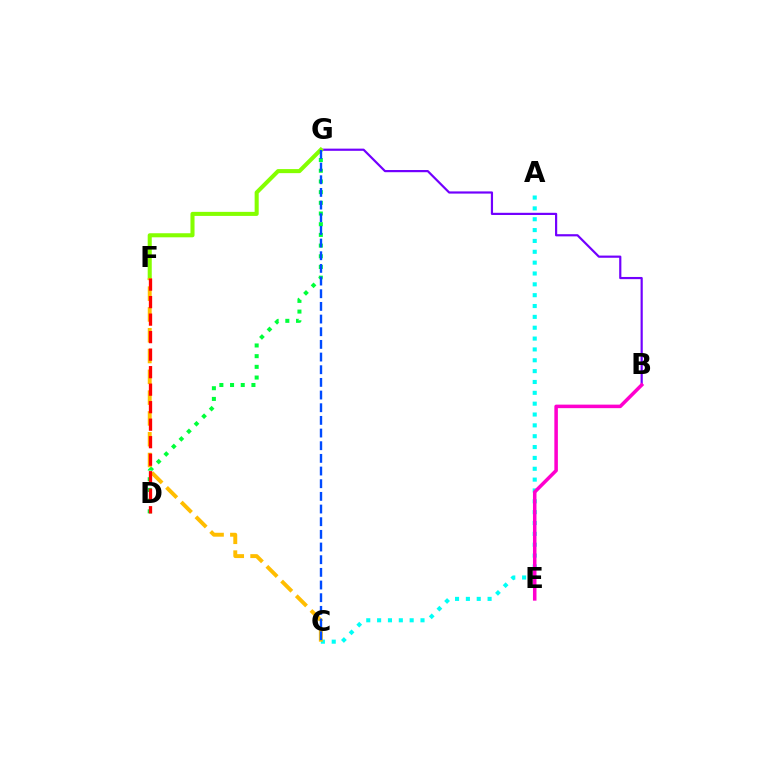{('A', 'C'): [{'color': '#00fff6', 'line_style': 'dotted', 'thickness': 2.95}], ('B', 'G'): [{'color': '#7200ff', 'line_style': 'solid', 'thickness': 1.58}], ('B', 'E'): [{'color': '#ff00cf', 'line_style': 'solid', 'thickness': 2.54}], ('D', 'G'): [{'color': '#00ff39', 'line_style': 'dotted', 'thickness': 2.9}], ('F', 'G'): [{'color': '#84ff00', 'line_style': 'solid', 'thickness': 2.92}], ('C', 'F'): [{'color': '#ffbd00', 'line_style': 'dashed', 'thickness': 2.83}], ('C', 'G'): [{'color': '#004bff', 'line_style': 'dashed', 'thickness': 1.72}], ('D', 'F'): [{'color': '#ff0000', 'line_style': 'dashed', 'thickness': 2.38}]}